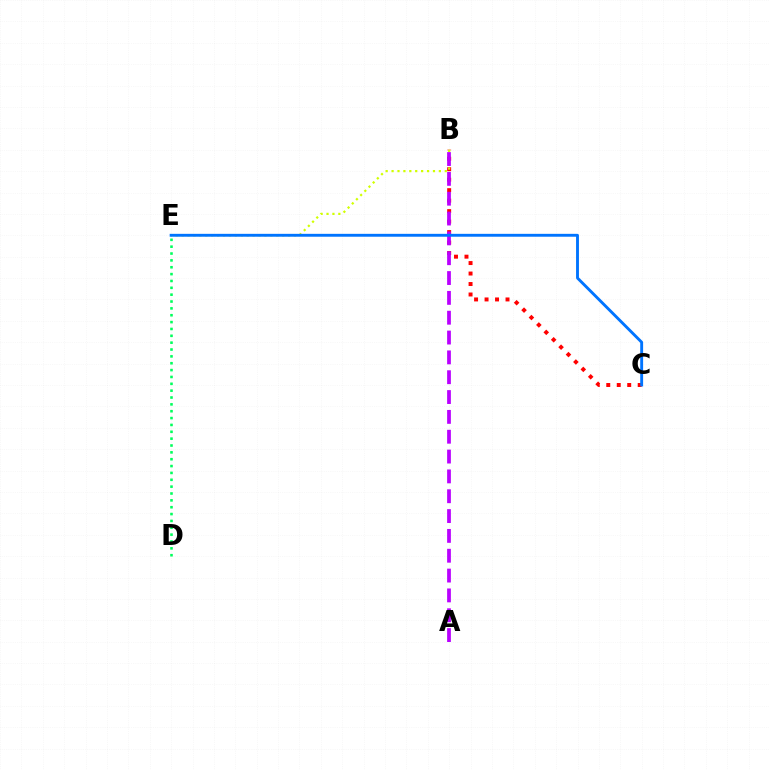{('B', 'C'): [{'color': '#ff0000', 'line_style': 'dotted', 'thickness': 2.85}], ('B', 'E'): [{'color': '#d1ff00', 'line_style': 'dotted', 'thickness': 1.61}], ('D', 'E'): [{'color': '#00ff5c', 'line_style': 'dotted', 'thickness': 1.86}], ('A', 'B'): [{'color': '#b900ff', 'line_style': 'dashed', 'thickness': 2.69}], ('C', 'E'): [{'color': '#0074ff', 'line_style': 'solid', 'thickness': 2.08}]}